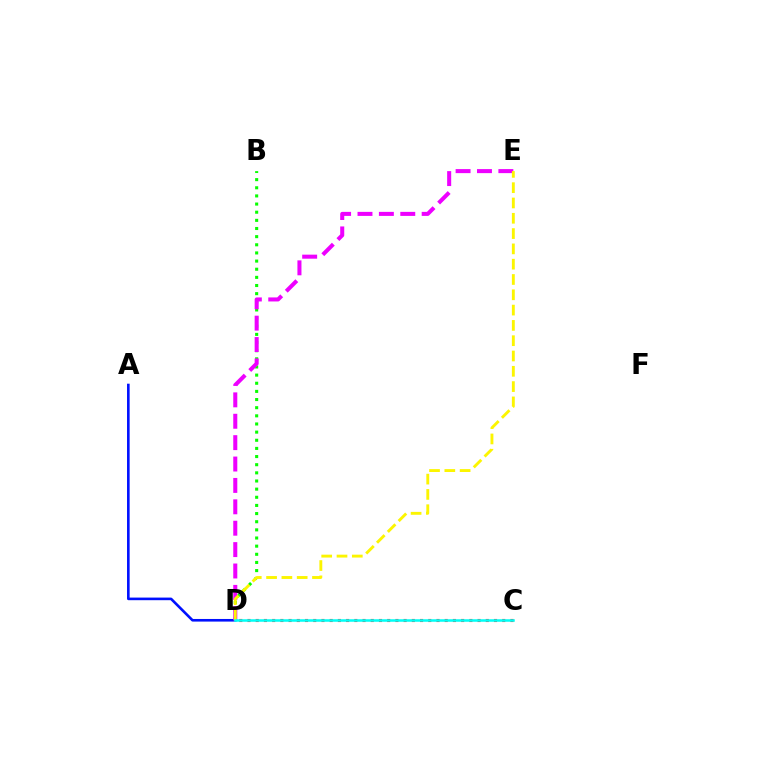{('A', 'D'): [{'color': '#0010ff', 'line_style': 'solid', 'thickness': 1.88}], ('B', 'D'): [{'color': '#08ff00', 'line_style': 'dotted', 'thickness': 2.21}], ('D', 'E'): [{'color': '#ee00ff', 'line_style': 'dashed', 'thickness': 2.91}, {'color': '#fcf500', 'line_style': 'dashed', 'thickness': 2.08}], ('C', 'D'): [{'color': '#ff0000', 'line_style': 'dotted', 'thickness': 2.23}, {'color': '#00fff6', 'line_style': 'solid', 'thickness': 1.83}]}